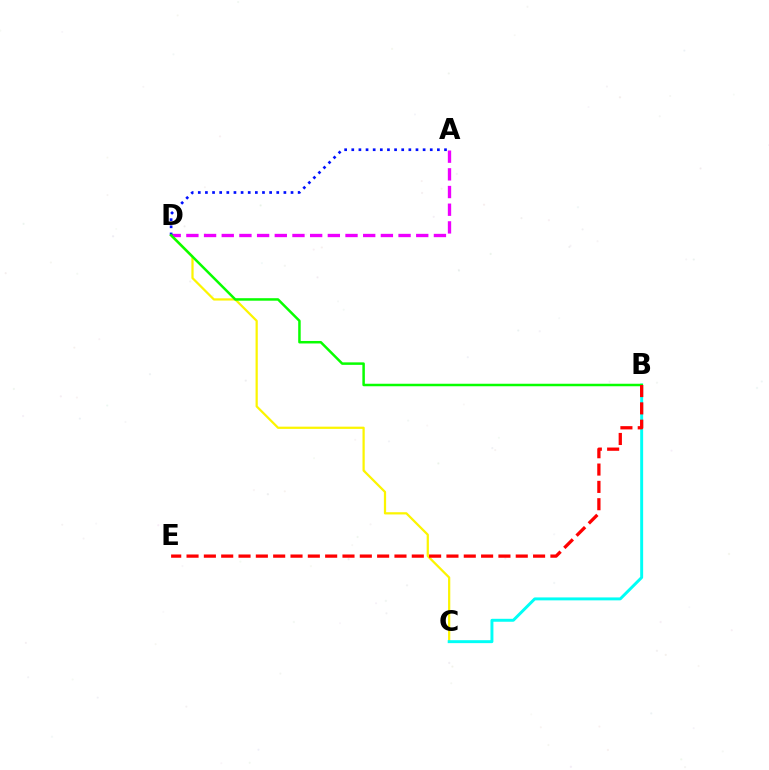{('C', 'D'): [{'color': '#fcf500', 'line_style': 'solid', 'thickness': 1.61}], ('B', 'C'): [{'color': '#00fff6', 'line_style': 'solid', 'thickness': 2.12}], ('A', 'D'): [{'color': '#ee00ff', 'line_style': 'dashed', 'thickness': 2.4}, {'color': '#0010ff', 'line_style': 'dotted', 'thickness': 1.94}], ('B', 'D'): [{'color': '#08ff00', 'line_style': 'solid', 'thickness': 1.8}], ('B', 'E'): [{'color': '#ff0000', 'line_style': 'dashed', 'thickness': 2.35}]}